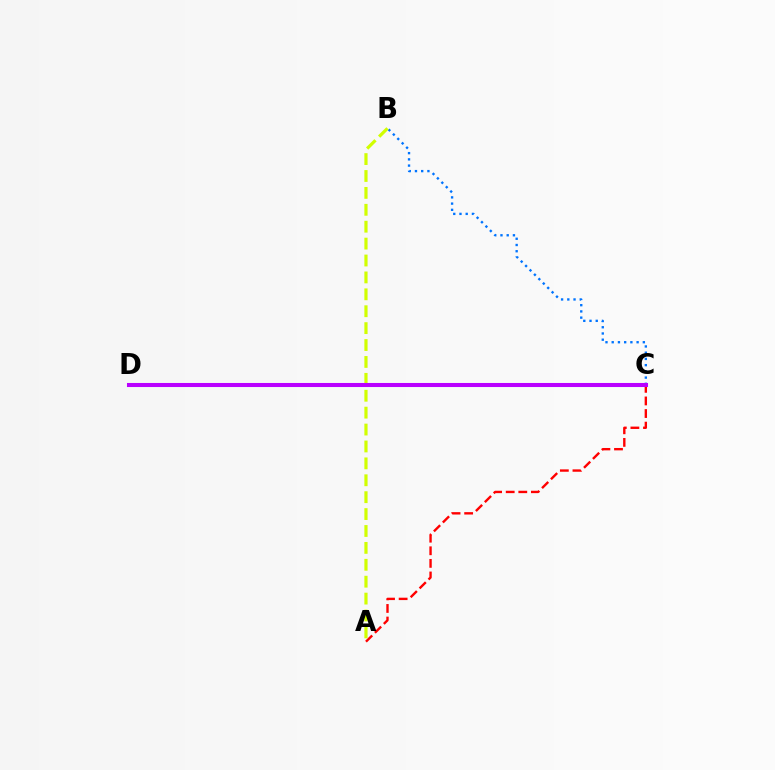{('A', 'C'): [{'color': '#ff0000', 'line_style': 'dashed', 'thickness': 1.71}], ('B', 'C'): [{'color': '#0074ff', 'line_style': 'dotted', 'thickness': 1.69}], ('C', 'D'): [{'color': '#00ff5c', 'line_style': 'dashed', 'thickness': 1.72}, {'color': '#b900ff', 'line_style': 'solid', 'thickness': 2.92}], ('A', 'B'): [{'color': '#d1ff00', 'line_style': 'dashed', 'thickness': 2.3}]}